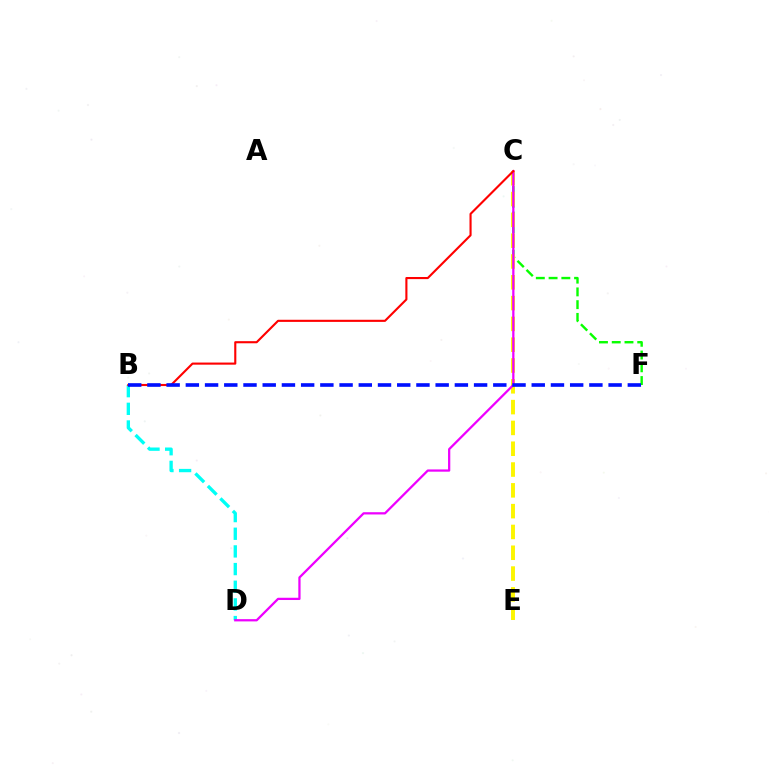{('C', 'F'): [{'color': '#08ff00', 'line_style': 'dashed', 'thickness': 1.73}], ('B', 'D'): [{'color': '#00fff6', 'line_style': 'dashed', 'thickness': 2.4}], ('C', 'E'): [{'color': '#fcf500', 'line_style': 'dashed', 'thickness': 2.83}], ('C', 'D'): [{'color': '#ee00ff', 'line_style': 'solid', 'thickness': 1.62}], ('B', 'C'): [{'color': '#ff0000', 'line_style': 'solid', 'thickness': 1.52}], ('B', 'F'): [{'color': '#0010ff', 'line_style': 'dashed', 'thickness': 2.61}]}